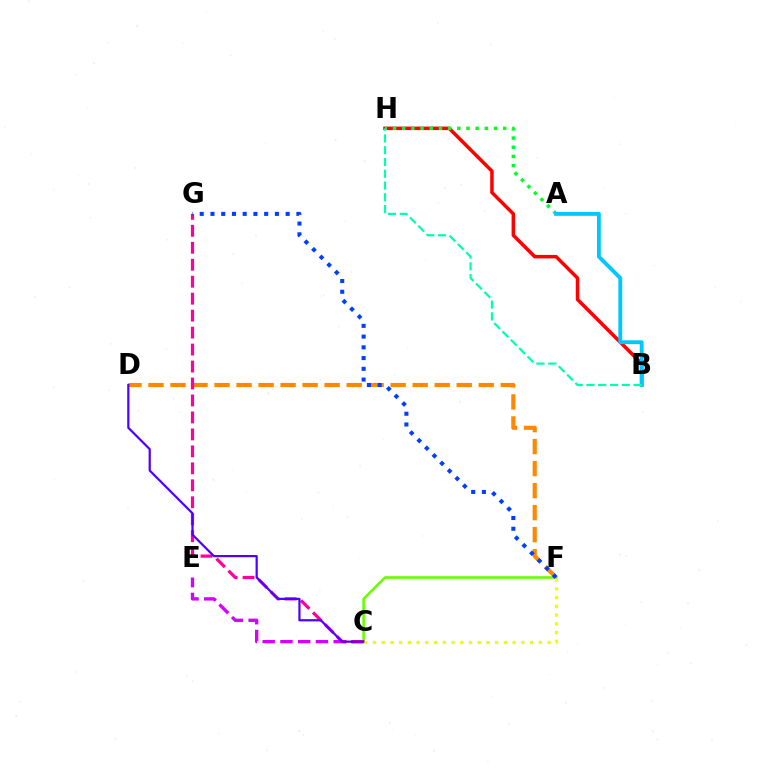{('C', 'E'): [{'color': '#d600ff', 'line_style': 'dashed', 'thickness': 2.41}], ('C', 'F'): [{'color': '#66ff00', 'line_style': 'solid', 'thickness': 1.88}, {'color': '#eeff00', 'line_style': 'dotted', 'thickness': 2.37}], ('D', 'F'): [{'color': '#ff8800', 'line_style': 'dashed', 'thickness': 2.99}], ('C', 'G'): [{'color': '#ff00a0', 'line_style': 'dashed', 'thickness': 2.3}], ('C', 'D'): [{'color': '#4f00ff', 'line_style': 'solid', 'thickness': 1.6}], ('B', 'H'): [{'color': '#ff0000', 'line_style': 'solid', 'thickness': 2.52}, {'color': '#00ffaf', 'line_style': 'dashed', 'thickness': 1.6}], ('A', 'H'): [{'color': '#00ff27', 'line_style': 'dotted', 'thickness': 2.49}], ('A', 'B'): [{'color': '#00c7ff', 'line_style': 'solid', 'thickness': 2.78}], ('F', 'G'): [{'color': '#003fff', 'line_style': 'dotted', 'thickness': 2.92}]}